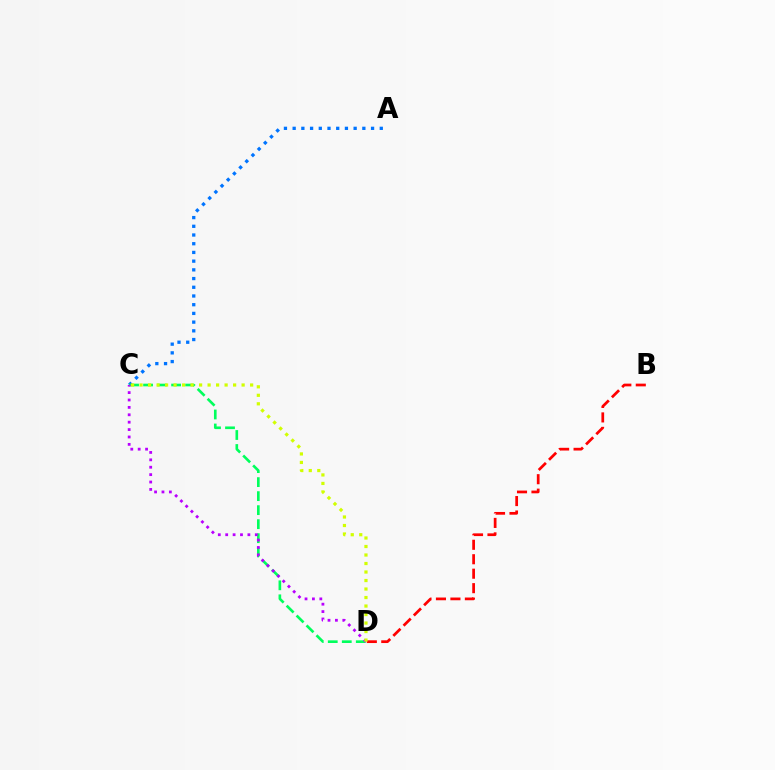{('A', 'C'): [{'color': '#0074ff', 'line_style': 'dotted', 'thickness': 2.37}], ('C', 'D'): [{'color': '#00ff5c', 'line_style': 'dashed', 'thickness': 1.9}, {'color': '#b900ff', 'line_style': 'dotted', 'thickness': 2.01}, {'color': '#d1ff00', 'line_style': 'dotted', 'thickness': 2.31}], ('B', 'D'): [{'color': '#ff0000', 'line_style': 'dashed', 'thickness': 1.96}]}